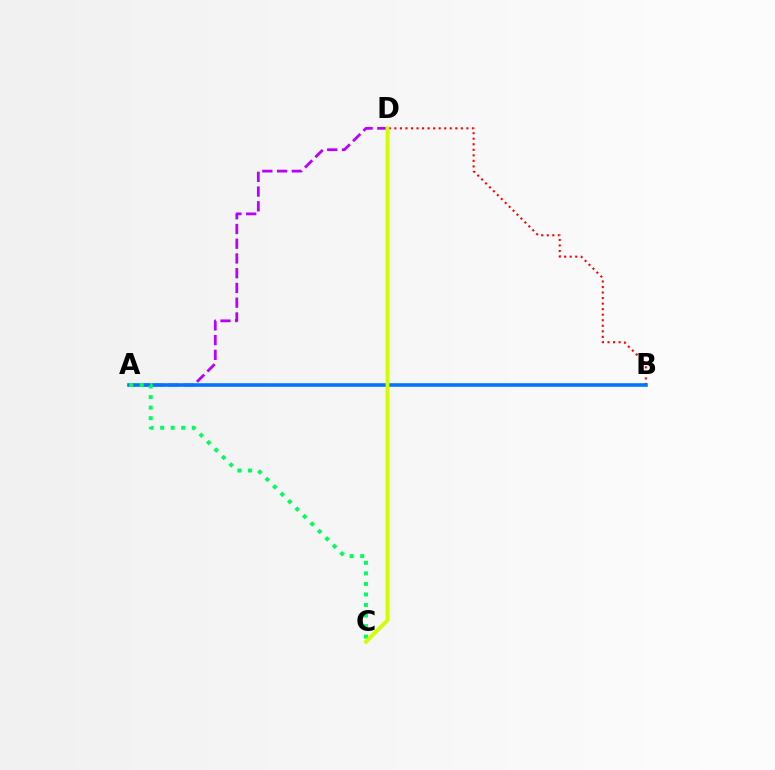{('B', 'D'): [{'color': '#ff0000', 'line_style': 'dotted', 'thickness': 1.51}], ('A', 'D'): [{'color': '#b900ff', 'line_style': 'dashed', 'thickness': 2.0}], ('A', 'B'): [{'color': '#0074ff', 'line_style': 'solid', 'thickness': 2.58}], ('A', 'C'): [{'color': '#00ff5c', 'line_style': 'dotted', 'thickness': 2.86}], ('C', 'D'): [{'color': '#d1ff00', 'line_style': 'solid', 'thickness': 2.77}]}